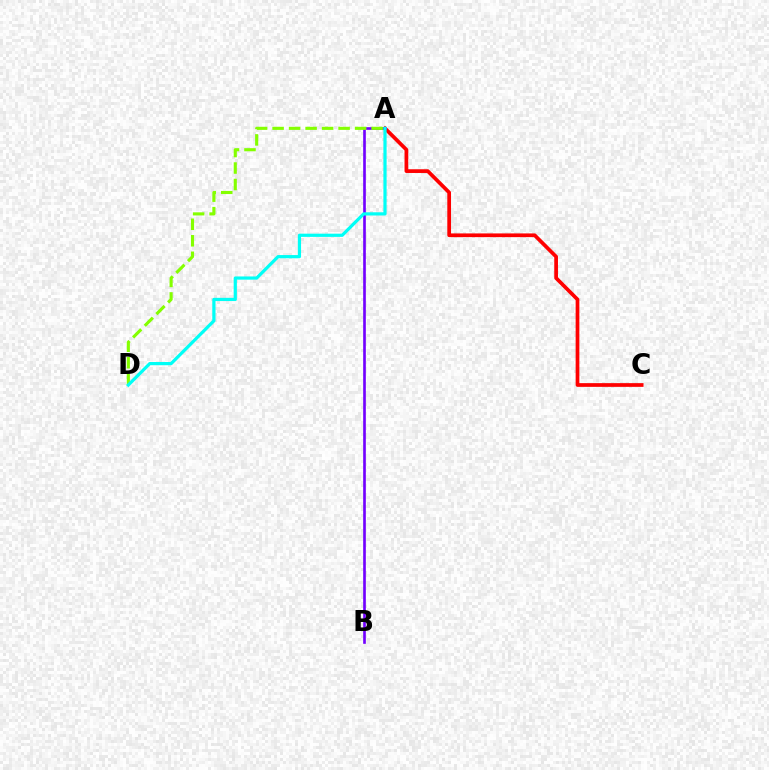{('A', 'C'): [{'color': '#ff0000', 'line_style': 'solid', 'thickness': 2.68}], ('A', 'B'): [{'color': '#7200ff', 'line_style': 'solid', 'thickness': 1.91}], ('A', 'D'): [{'color': '#84ff00', 'line_style': 'dashed', 'thickness': 2.24}, {'color': '#00fff6', 'line_style': 'solid', 'thickness': 2.31}]}